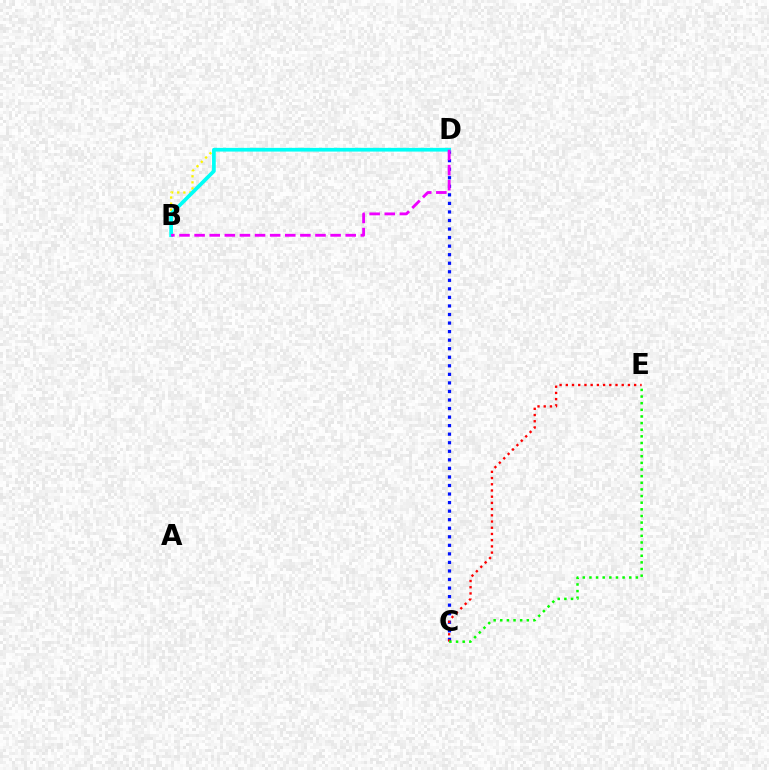{('C', 'D'): [{'color': '#0010ff', 'line_style': 'dotted', 'thickness': 2.32}], ('C', 'E'): [{'color': '#ff0000', 'line_style': 'dotted', 'thickness': 1.69}, {'color': '#08ff00', 'line_style': 'dotted', 'thickness': 1.8}], ('B', 'D'): [{'color': '#fcf500', 'line_style': 'dotted', 'thickness': 1.66}, {'color': '#00fff6', 'line_style': 'solid', 'thickness': 2.67}, {'color': '#ee00ff', 'line_style': 'dashed', 'thickness': 2.05}]}